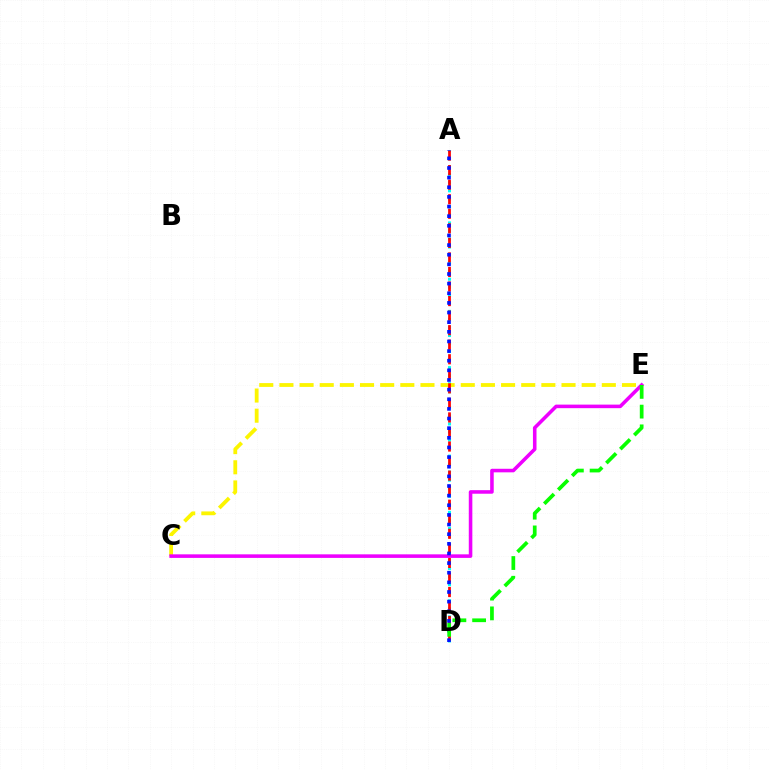{('A', 'D'): [{'color': '#00fff6', 'line_style': 'dotted', 'thickness': 2.18}, {'color': '#ff0000', 'line_style': 'dashed', 'thickness': 1.98}, {'color': '#0010ff', 'line_style': 'dotted', 'thickness': 2.62}], ('C', 'E'): [{'color': '#fcf500', 'line_style': 'dashed', 'thickness': 2.74}, {'color': '#ee00ff', 'line_style': 'solid', 'thickness': 2.56}], ('D', 'E'): [{'color': '#08ff00', 'line_style': 'dashed', 'thickness': 2.68}]}